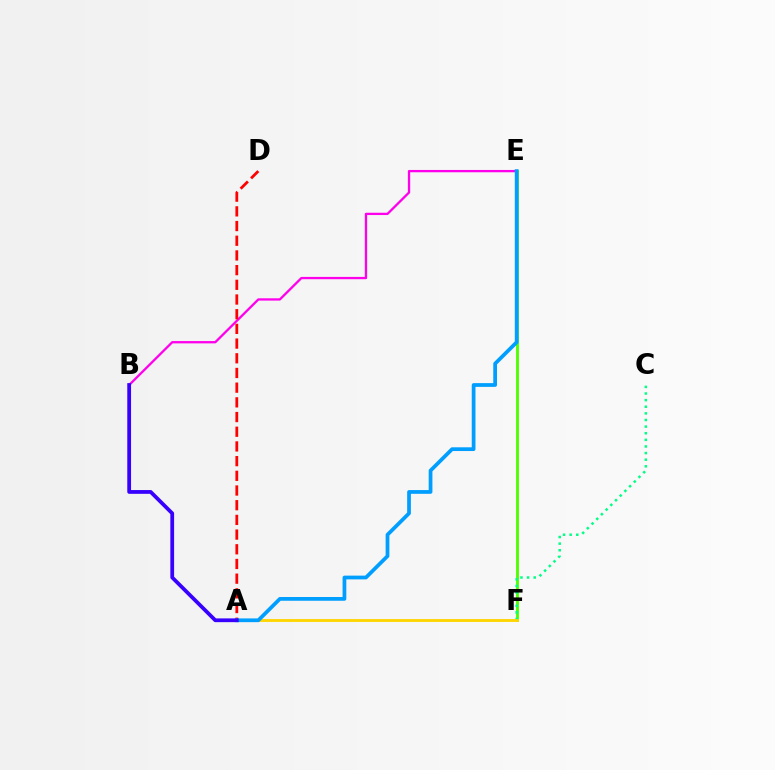{('E', 'F'): [{'color': '#4fff00', 'line_style': 'solid', 'thickness': 2.06}], ('B', 'E'): [{'color': '#ff00ed', 'line_style': 'solid', 'thickness': 1.66}], ('C', 'F'): [{'color': '#00ff86', 'line_style': 'dotted', 'thickness': 1.8}], ('A', 'F'): [{'color': '#ffd500', 'line_style': 'solid', 'thickness': 2.06}], ('A', 'D'): [{'color': '#ff0000', 'line_style': 'dashed', 'thickness': 2.0}], ('A', 'E'): [{'color': '#009eff', 'line_style': 'solid', 'thickness': 2.69}], ('A', 'B'): [{'color': '#3700ff', 'line_style': 'solid', 'thickness': 2.71}]}